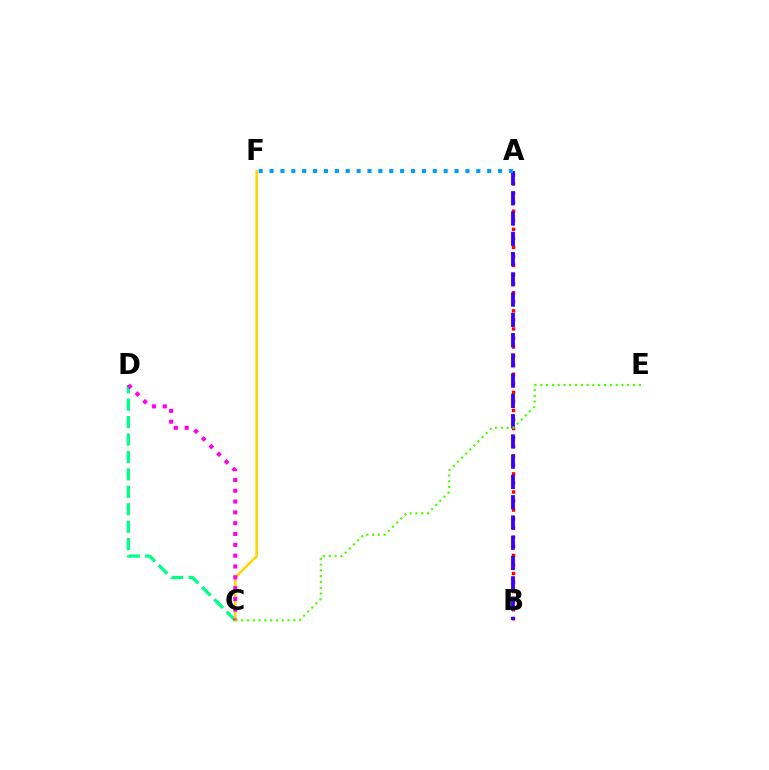{('C', 'D'): [{'color': '#00ff86', 'line_style': 'dashed', 'thickness': 2.37}, {'color': '#ff00ed', 'line_style': 'dotted', 'thickness': 2.94}], ('A', 'B'): [{'color': '#ff0000', 'line_style': 'dotted', 'thickness': 2.46}, {'color': '#3700ff', 'line_style': 'dashed', 'thickness': 2.75}], ('C', 'F'): [{'color': '#ffd500', 'line_style': 'solid', 'thickness': 1.82}], ('A', 'F'): [{'color': '#009eff', 'line_style': 'dotted', 'thickness': 2.96}], ('C', 'E'): [{'color': '#4fff00', 'line_style': 'dotted', 'thickness': 1.58}]}